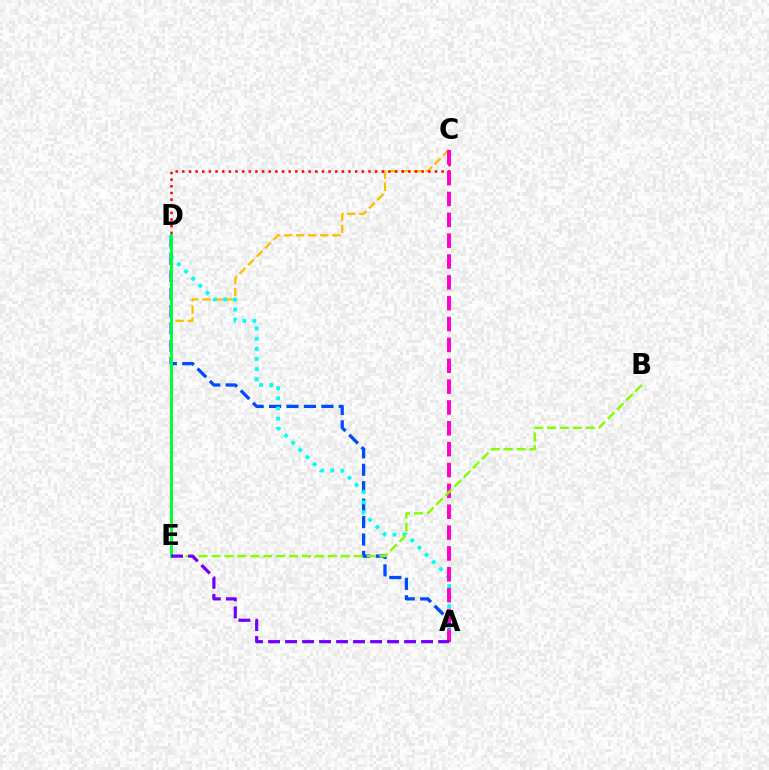{('C', 'E'): [{'color': '#ffbd00', 'line_style': 'dashed', 'thickness': 1.64}, {'color': '#ff0000', 'line_style': 'dotted', 'thickness': 1.81}], ('A', 'D'): [{'color': '#004bff', 'line_style': 'dashed', 'thickness': 2.37}, {'color': '#00fff6', 'line_style': 'dotted', 'thickness': 2.75}], ('A', 'C'): [{'color': '#ff00cf', 'line_style': 'dashed', 'thickness': 2.83}], ('D', 'E'): [{'color': '#00ff39', 'line_style': 'solid', 'thickness': 2.12}], ('B', 'E'): [{'color': '#84ff00', 'line_style': 'dashed', 'thickness': 1.76}], ('A', 'E'): [{'color': '#7200ff', 'line_style': 'dashed', 'thickness': 2.31}]}